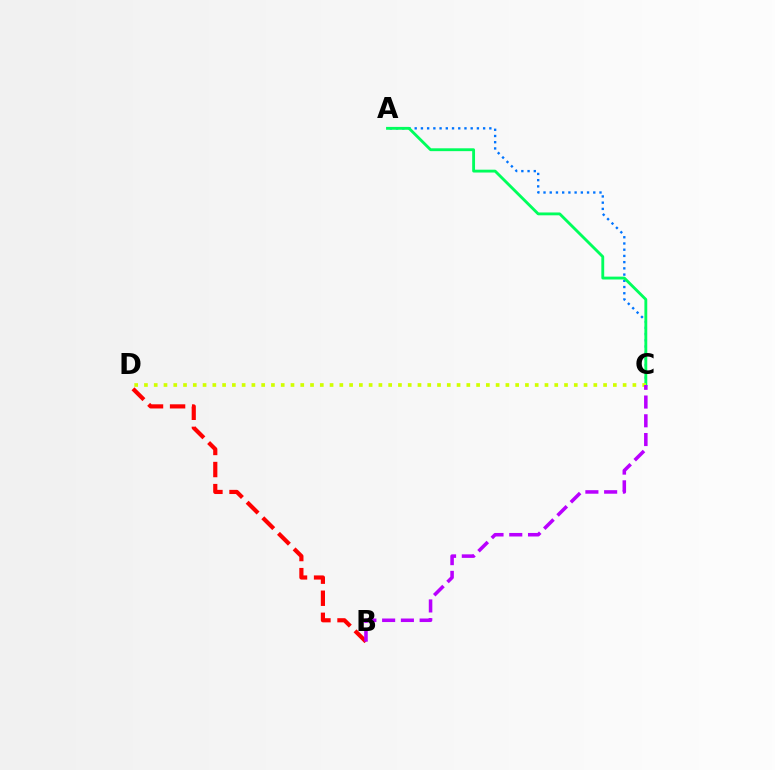{('B', 'D'): [{'color': '#ff0000', 'line_style': 'dashed', 'thickness': 3.0}], ('A', 'C'): [{'color': '#0074ff', 'line_style': 'dotted', 'thickness': 1.69}, {'color': '#00ff5c', 'line_style': 'solid', 'thickness': 2.05}], ('C', 'D'): [{'color': '#d1ff00', 'line_style': 'dotted', 'thickness': 2.65}], ('B', 'C'): [{'color': '#b900ff', 'line_style': 'dashed', 'thickness': 2.55}]}